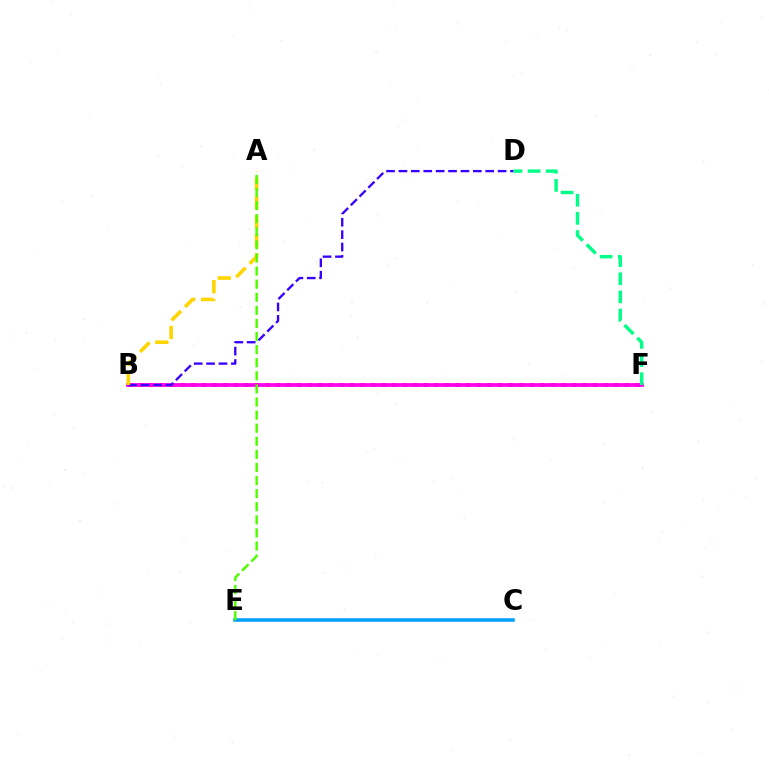{('B', 'F'): [{'color': '#ff0000', 'line_style': 'dotted', 'thickness': 2.87}, {'color': '#ff00ed', 'line_style': 'solid', 'thickness': 2.69}], ('D', 'F'): [{'color': '#00ff86', 'line_style': 'dashed', 'thickness': 2.46}], ('B', 'D'): [{'color': '#3700ff', 'line_style': 'dashed', 'thickness': 1.68}], ('A', 'B'): [{'color': '#ffd500', 'line_style': 'dashed', 'thickness': 2.58}], ('C', 'E'): [{'color': '#009eff', 'line_style': 'solid', 'thickness': 2.54}], ('A', 'E'): [{'color': '#4fff00', 'line_style': 'dashed', 'thickness': 1.78}]}